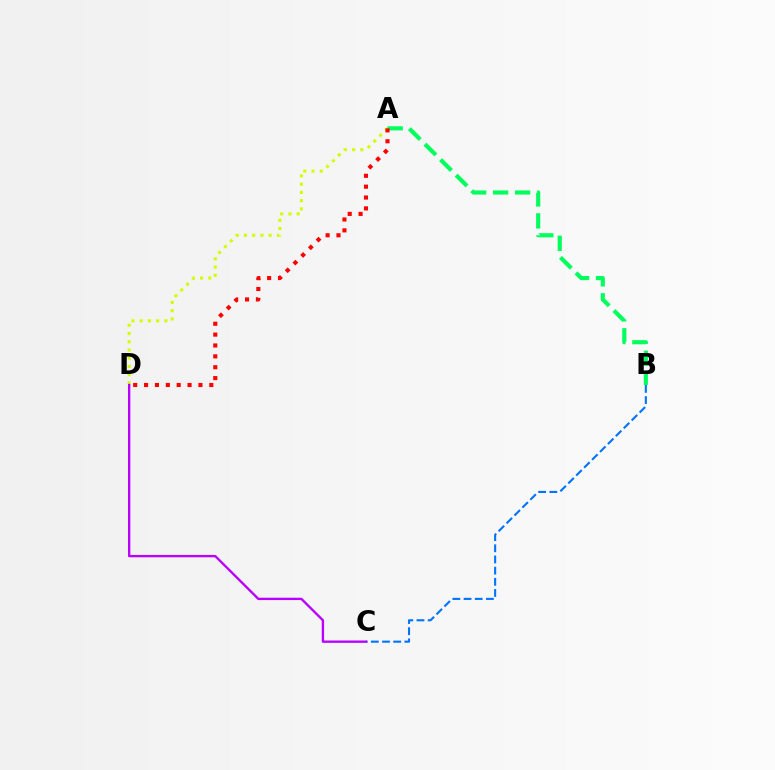{('A', 'D'): [{'color': '#d1ff00', 'line_style': 'dotted', 'thickness': 2.24}, {'color': '#ff0000', 'line_style': 'dotted', 'thickness': 2.95}], ('A', 'B'): [{'color': '#00ff5c', 'line_style': 'dashed', 'thickness': 2.99}], ('B', 'C'): [{'color': '#0074ff', 'line_style': 'dashed', 'thickness': 1.52}], ('C', 'D'): [{'color': '#b900ff', 'line_style': 'solid', 'thickness': 1.69}]}